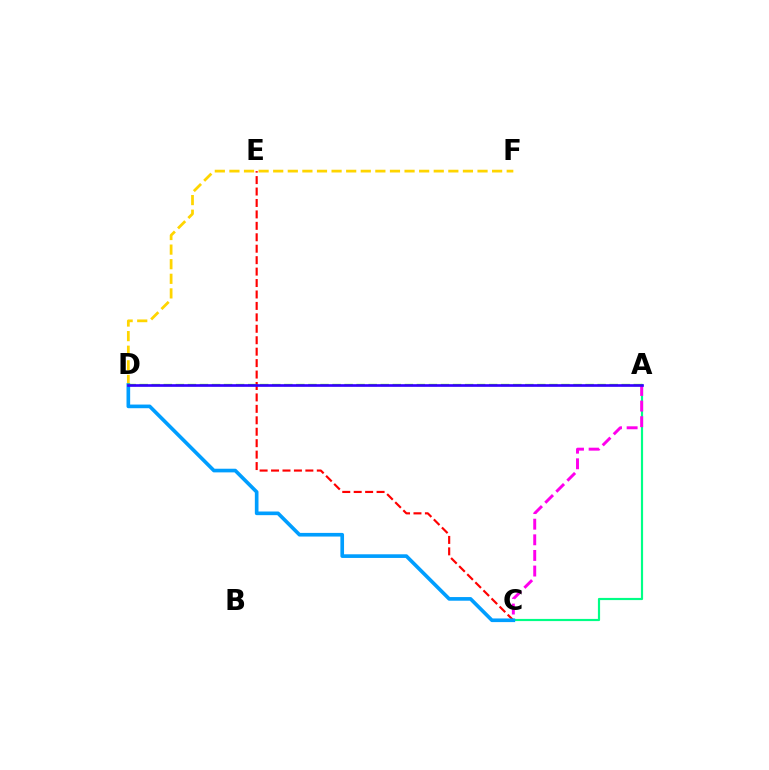{('C', 'E'): [{'color': '#ff0000', 'line_style': 'dashed', 'thickness': 1.55}], ('A', 'C'): [{'color': '#00ff86', 'line_style': 'solid', 'thickness': 1.57}, {'color': '#ff00ed', 'line_style': 'dashed', 'thickness': 2.12}], ('D', 'F'): [{'color': '#ffd500', 'line_style': 'dashed', 'thickness': 1.98}], ('C', 'D'): [{'color': '#009eff', 'line_style': 'solid', 'thickness': 2.63}], ('A', 'D'): [{'color': '#4fff00', 'line_style': 'dashed', 'thickness': 1.64}, {'color': '#3700ff', 'line_style': 'solid', 'thickness': 1.92}]}